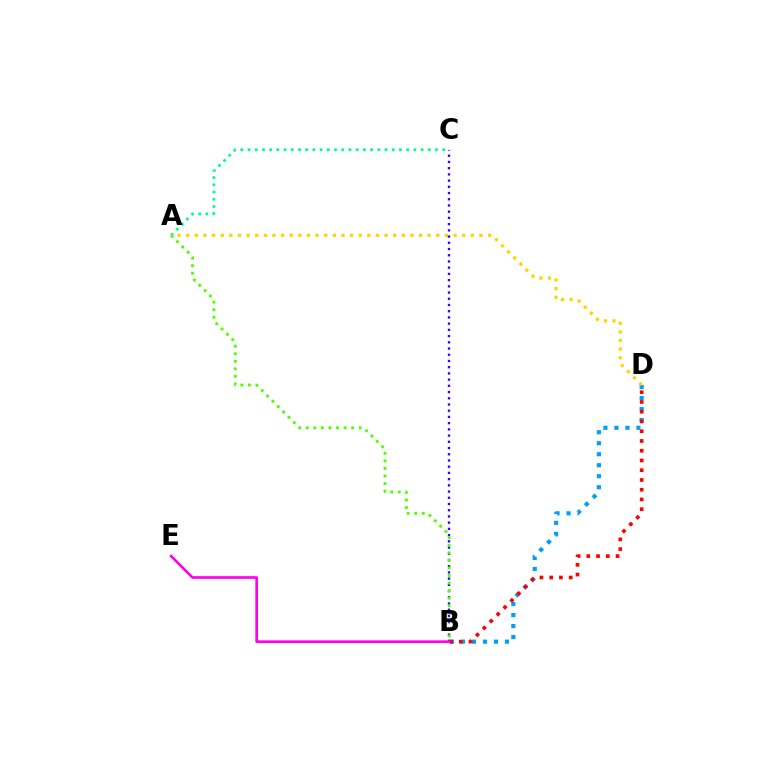{('B', 'D'): [{'color': '#009eff', 'line_style': 'dotted', 'thickness': 2.99}, {'color': '#ff0000', 'line_style': 'dotted', 'thickness': 2.65}], ('A', 'C'): [{'color': '#00ff86', 'line_style': 'dotted', 'thickness': 1.96}], ('A', 'D'): [{'color': '#ffd500', 'line_style': 'dotted', 'thickness': 2.34}], ('B', 'C'): [{'color': '#3700ff', 'line_style': 'dotted', 'thickness': 1.69}], ('A', 'B'): [{'color': '#4fff00', 'line_style': 'dotted', 'thickness': 2.05}], ('B', 'E'): [{'color': '#ff00ed', 'line_style': 'solid', 'thickness': 1.92}]}